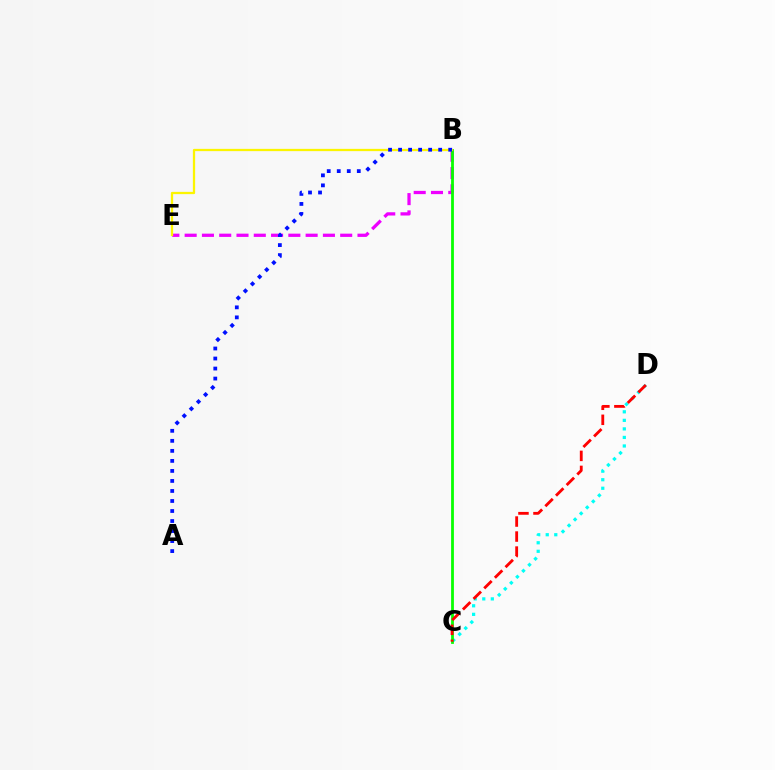{('B', 'E'): [{'color': '#ee00ff', 'line_style': 'dashed', 'thickness': 2.35}, {'color': '#fcf500', 'line_style': 'solid', 'thickness': 1.63}], ('C', 'D'): [{'color': '#00fff6', 'line_style': 'dotted', 'thickness': 2.32}, {'color': '#ff0000', 'line_style': 'dashed', 'thickness': 2.04}], ('B', 'C'): [{'color': '#08ff00', 'line_style': 'solid', 'thickness': 2.01}], ('A', 'B'): [{'color': '#0010ff', 'line_style': 'dotted', 'thickness': 2.72}]}